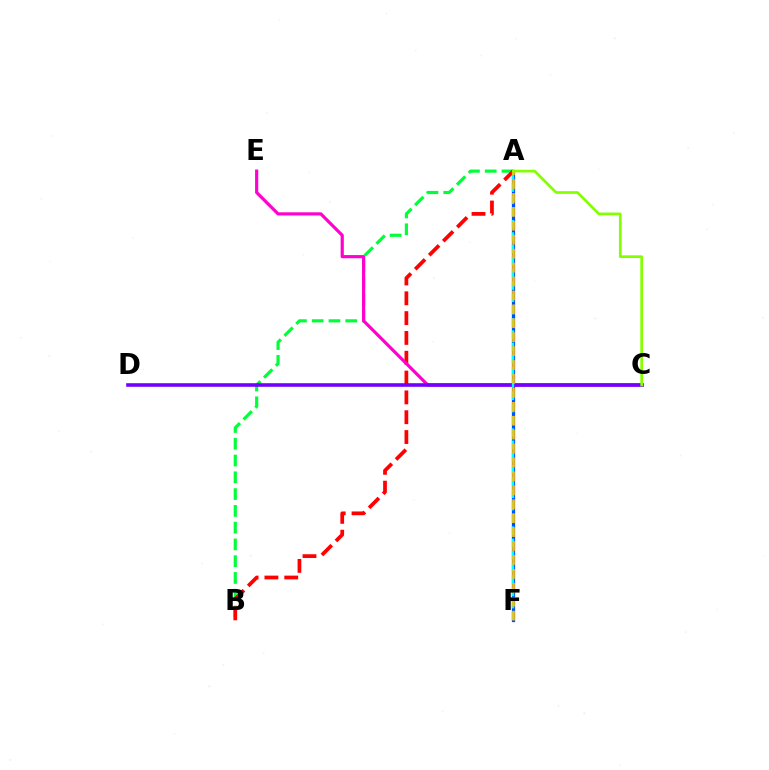{('A', 'B'): [{'color': '#00ff39', 'line_style': 'dashed', 'thickness': 2.28}, {'color': '#ff0000', 'line_style': 'dashed', 'thickness': 2.69}], ('A', 'F'): [{'color': '#004bff', 'line_style': 'solid', 'thickness': 2.34}, {'color': '#00fff6', 'line_style': 'dashed', 'thickness': 1.66}, {'color': '#ffbd00', 'line_style': 'dashed', 'thickness': 1.89}], ('C', 'E'): [{'color': '#ff00cf', 'line_style': 'solid', 'thickness': 2.28}], ('C', 'D'): [{'color': '#7200ff', 'line_style': 'solid', 'thickness': 2.59}], ('A', 'C'): [{'color': '#84ff00', 'line_style': 'solid', 'thickness': 1.93}]}